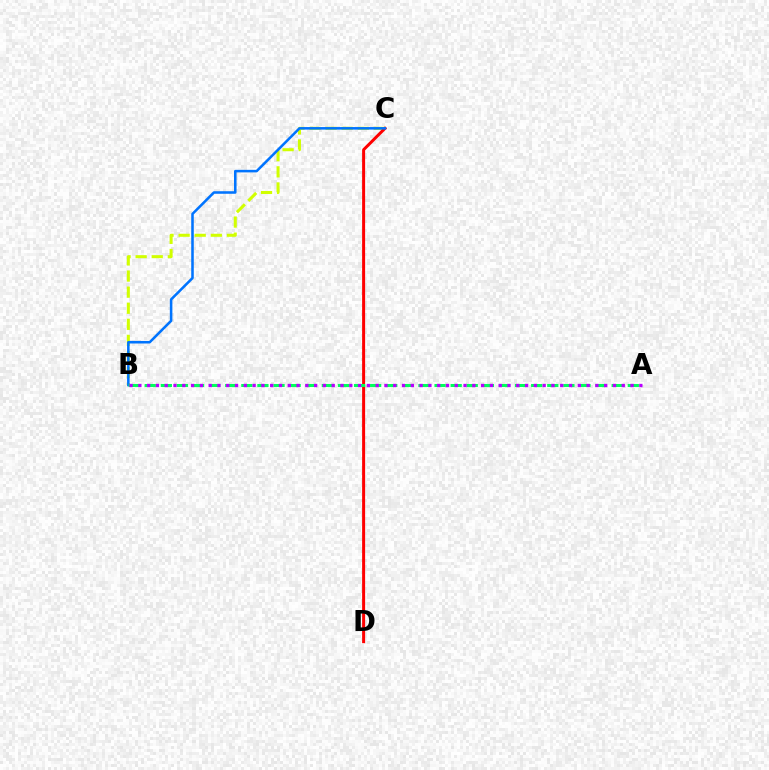{('B', 'C'): [{'color': '#d1ff00', 'line_style': 'dashed', 'thickness': 2.19}, {'color': '#0074ff', 'line_style': 'solid', 'thickness': 1.83}], ('C', 'D'): [{'color': '#ff0000', 'line_style': 'solid', 'thickness': 2.16}], ('A', 'B'): [{'color': '#00ff5c', 'line_style': 'dashed', 'thickness': 2.19}, {'color': '#b900ff', 'line_style': 'dotted', 'thickness': 2.39}]}